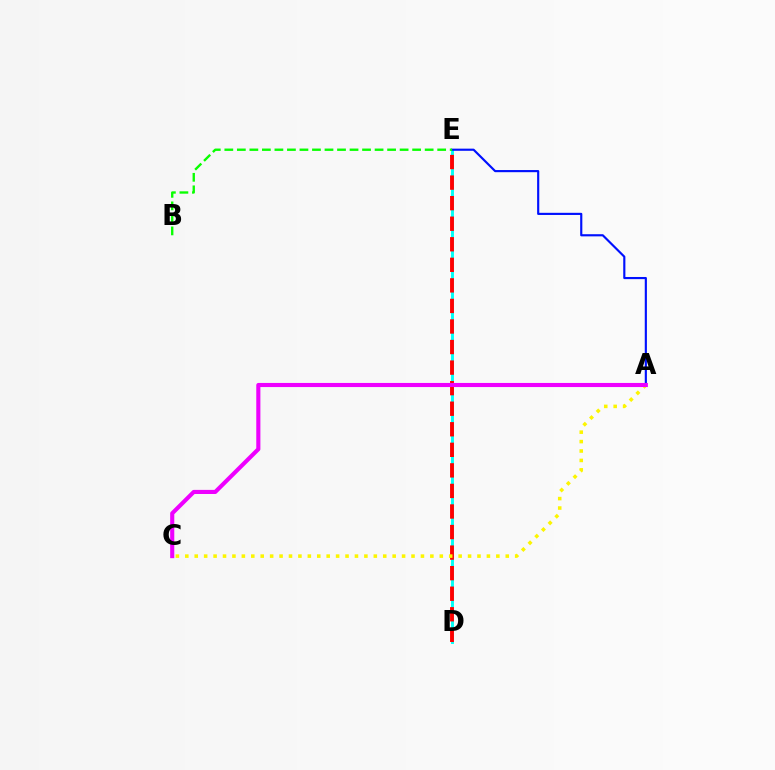{('D', 'E'): [{'color': '#00fff6', 'line_style': 'solid', 'thickness': 2.1}, {'color': '#ff0000', 'line_style': 'dashed', 'thickness': 2.79}], ('A', 'E'): [{'color': '#0010ff', 'line_style': 'solid', 'thickness': 1.55}], ('A', 'C'): [{'color': '#fcf500', 'line_style': 'dotted', 'thickness': 2.56}, {'color': '#ee00ff', 'line_style': 'solid', 'thickness': 2.96}], ('B', 'E'): [{'color': '#08ff00', 'line_style': 'dashed', 'thickness': 1.7}]}